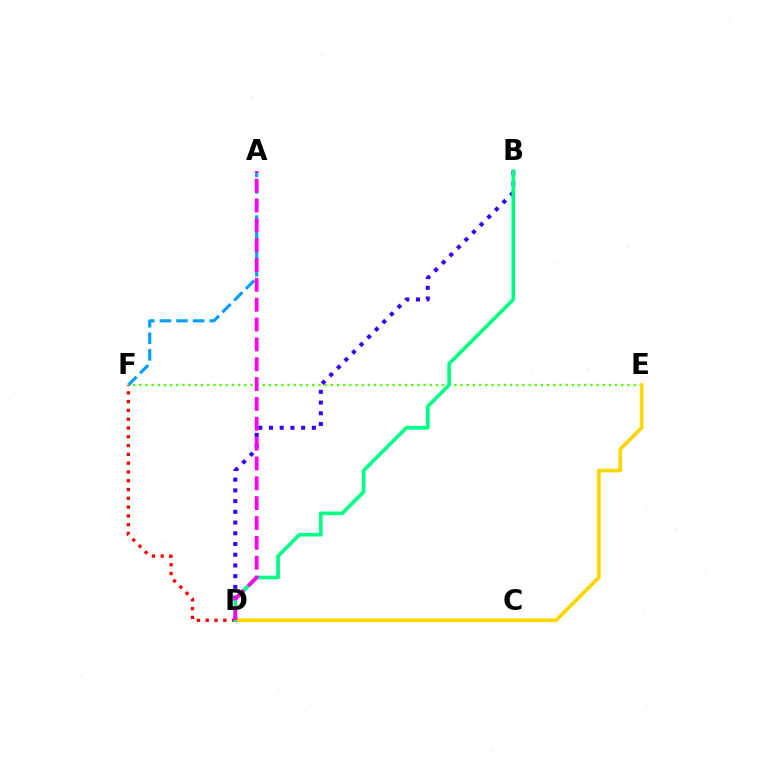{('A', 'F'): [{'color': '#009eff', 'line_style': 'dashed', 'thickness': 2.25}], ('E', 'F'): [{'color': '#4fff00', 'line_style': 'dotted', 'thickness': 1.68}], ('B', 'D'): [{'color': '#3700ff', 'line_style': 'dotted', 'thickness': 2.91}, {'color': '#00ff86', 'line_style': 'solid', 'thickness': 2.65}], ('D', 'F'): [{'color': '#ff0000', 'line_style': 'dotted', 'thickness': 2.39}], ('D', 'E'): [{'color': '#ffd500', 'line_style': 'solid', 'thickness': 2.63}], ('A', 'D'): [{'color': '#ff00ed', 'line_style': 'dashed', 'thickness': 2.7}]}